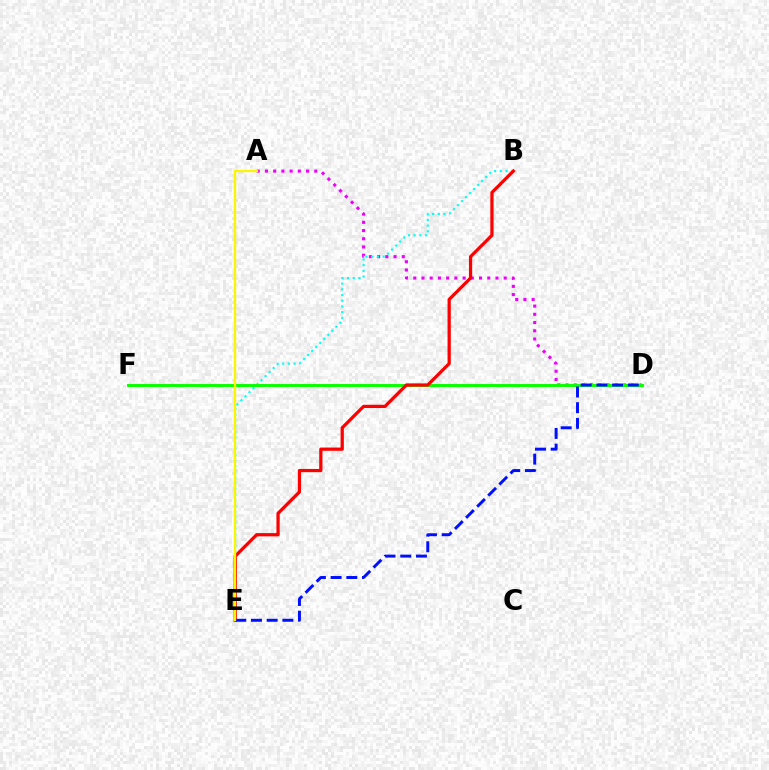{('A', 'D'): [{'color': '#ee00ff', 'line_style': 'dotted', 'thickness': 2.23}], ('B', 'E'): [{'color': '#00fff6', 'line_style': 'dotted', 'thickness': 1.55}, {'color': '#ff0000', 'line_style': 'solid', 'thickness': 2.34}], ('D', 'F'): [{'color': '#08ff00', 'line_style': 'solid', 'thickness': 2.11}], ('D', 'E'): [{'color': '#0010ff', 'line_style': 'dashed', 'thickness': 2.13}], ('A', 'E'): [{'color': '#fcf500', 'line_style': 'solid', 'thickness': 1.66}]}